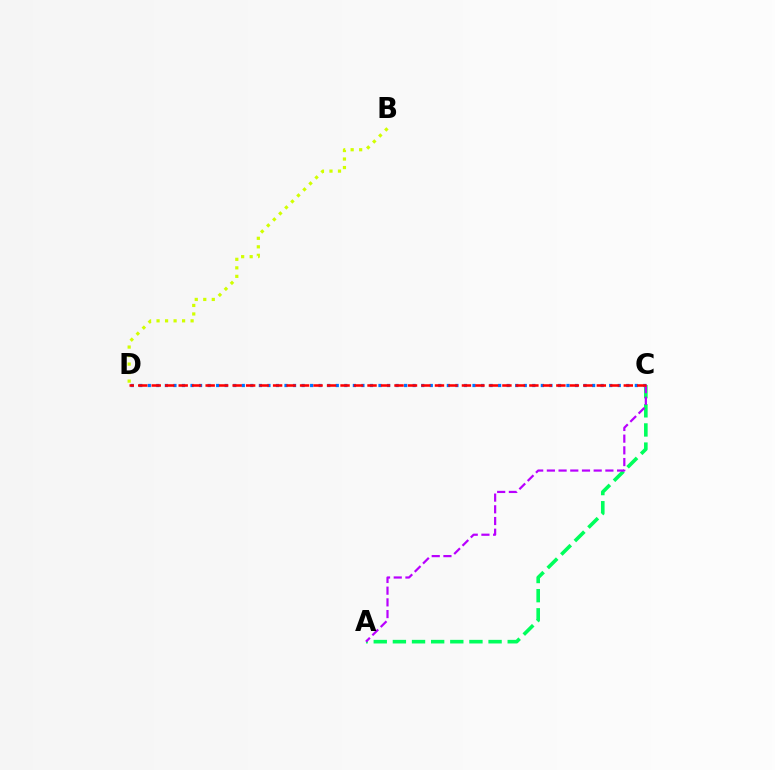{('A', 'C'): [{'color': '#00ff5c', 'line_style': 'dashed', 'thickness': 2.6}, {'color': '#b900ff', 'line_style': 'dashed', 'thickness': 1.59}], ('B', 'D'): [{'color': '#d1ff00', 'line_style': 'dotted', 'thickness': 2.31}], ('C', 'D'): [{'color': '#0074ff', 'line_style': 'dotted', 'thickness': 2.32}, {'color': '#ff0000', 'line_style': 'dashed', 'thickness': 1.83}]}